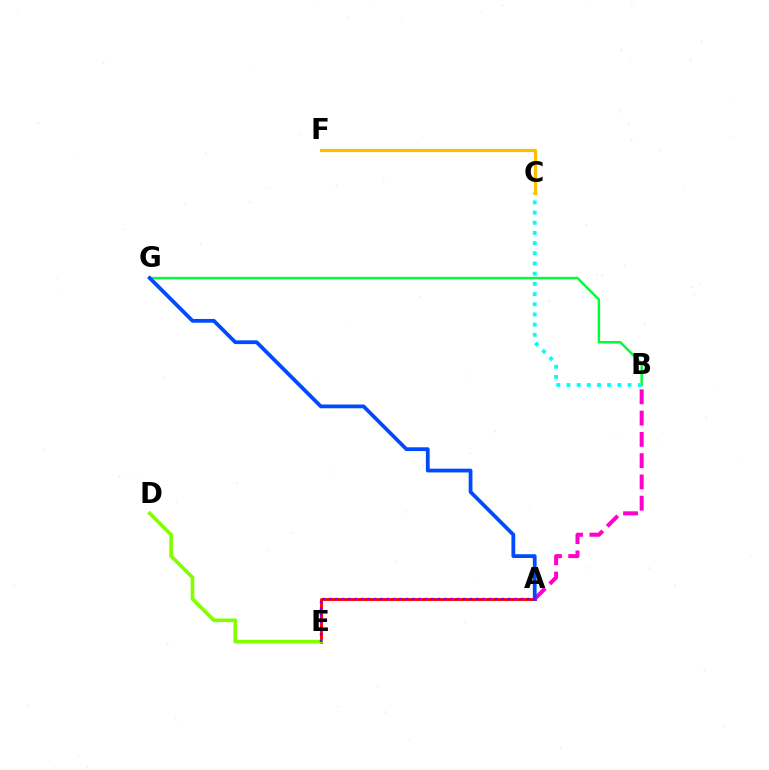{('A', 'E'): [{'color': '#ff0000', 'line_style': 'solid', 'thickness': 2.07}, {'color': '#7200ff', 'line_style': 'dotted', 'thickness': 1.74}], ('B', 'G'): [{'color': '#00ff39', 'line_style': 'solid', 'thickness': 1.77}], ('D', 'E'): [{'color': '#84ff00', 'line_style': 'solid', 'thickness': 2.65}], ('A', 'B'): [{'color': '#ff00cf', 'line_style': 'dashed', 'thickness': 2.89}], ('A', 'G'): [{'color': '#004bff', 'line_style': 'solid', 'thickness': 2.71}], ('B', 'C'): [{'color': '#00fff6', 'line_style': 'dotted', 'thickness': 2.77}], ('C', 'F'): [{'color': '#ffbd00', 'line_style': 'solid', 'thickness': 2.29}]}